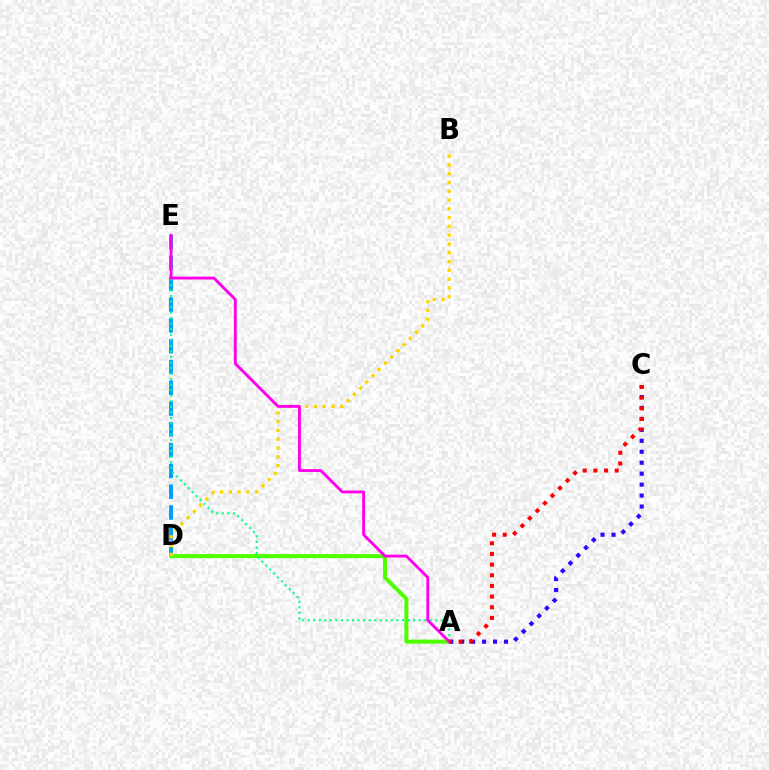{('D', 'E'): [{'color': '#009eff', 'line_style': 'dashed', 'thickness': 2.82}], ('A', 'D'): [{'color': '#4fff00', 'line_style': 'solid', 'thickness': 2.87}], ('A', 'C'): [{'color': '#3700ff', 'line_style': 'dotted', 'thickness': 2.98}, {'color': '#ff0000', 'line_style': 'dotted', 'thickness': 2.9}], ('A', 'E'): [{'color': '#00ff86', 'line_style': 'dotted', 'thickness': 1.51}, {'color': '#ff00ed', 'line_style': 'solid', 'thickness': 2.06}], ('B', 'D'): [{'color': '#ffd500', 'line_style': 'dotted', 'thickness': 2.39}]}